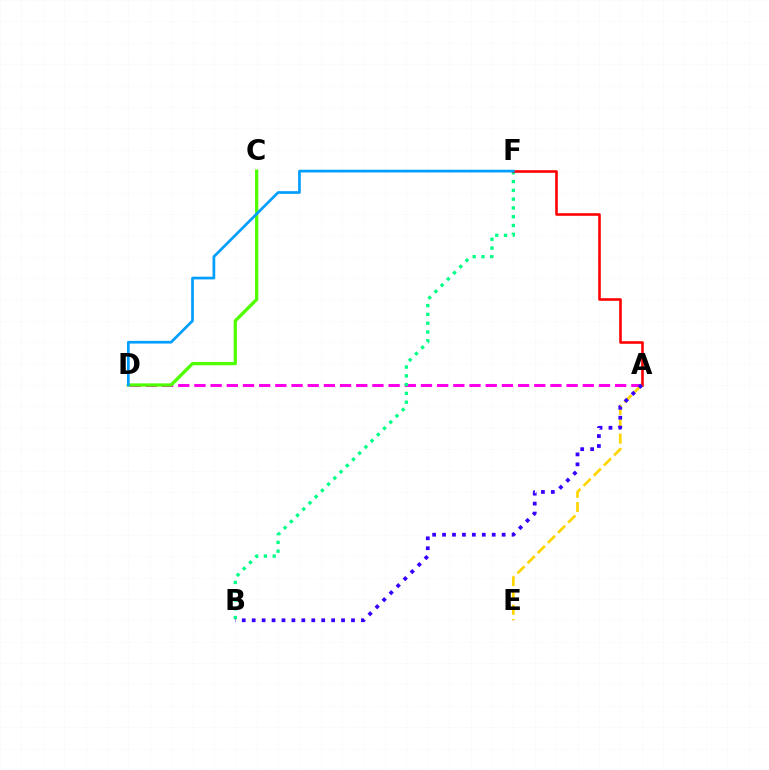{('A', 'D'): [{'color': '#ff00ed', 'line_style': 'dashed', 'thickness': 2.2}], ('B', 'F'): [{'color': '#00ff86', 'line_style': 'dotted', 'thickness': 2.39}], ('A', 'F'): [{'color': '#ff0000', 'line_style': 'solid', 'thickness': 1.87}], ('C', 'D'): [{'color': '#4fff00', 'line_style': 'solid', 'thickness': 2.35}], ('D', 'F'): [{'color': '#009eff', 'line_style': 'solid', 'thickness': 1.95}], ('A', 'E'): [{'color': '#ffd500', 'line_style': 'dashed', 'thickness': 1.95}], ('A', 'B'): [{'color': '#3700ff', 'line_style': 'dotted', 'thickness': 2.7}]}